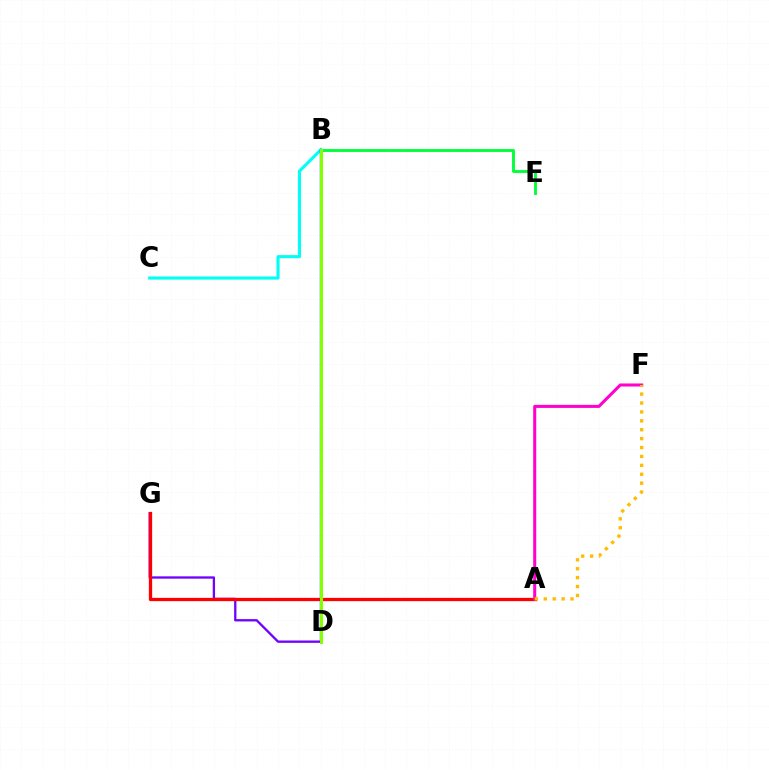{('D', 'G'): [{'color': '#7200ff', 'line_style': 'solid', 'thickness': 1.67}], ('B', 'E'): [{'color': '#00ff39', 'line_style': 'solid', 'thickness': 2.07}], ('B', 'C'): [{'color': '#00fff6', 'line_style': 'solid', 'thickness': 2.24}], ('A', 'G'): [{'color': '#ff0000', 'line_style': 'solid', 'thickness': 2.36}], ('A', 'F'): [{'color': '#ff00cf', 'line_style': 'solid', 'thickness': 2.2}, {'color': '#ffbd00', 'line_style': 'dotted', 'thickness': 2.42}], ('B', 'D'): [{'color': '#004bff', 'line_style': 'solid', 'thickness': 1.7}, {'color': '#84ff00', 'line_style': 'solid', 'thickness': 2.2}]}